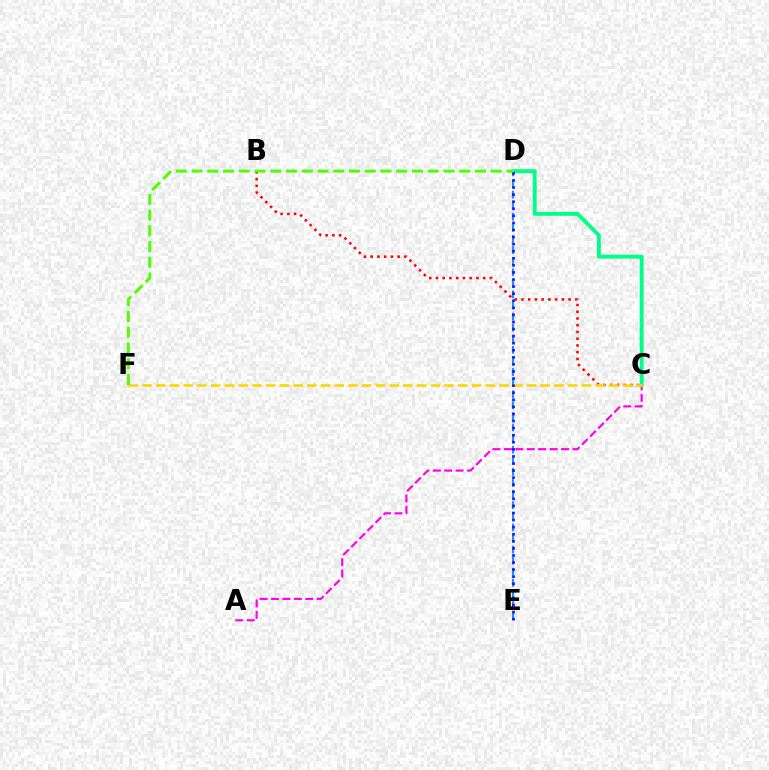{('A', 'C'): [{'color': '#ff00ed', 'line_style': 'dashed', 'thickness': 1.55}], ('D', 'E'): [{'color': '#009eff', 'line_style': 'dashed', 'thickness': 1.51}, {'color': '#3700ff', 'line_style': 'dotted', 'thickness': 1.92}], ('C', 'D'): [{'color': '#00ff86', 'line_style': 'solid', 'thickness': 2.78}], ('B', 'C'): [{'color': '#ff0000', 'line_style': 'dotted', 'thickness': 1.83}], ('C', 'F'): [{'color': '#ffd500', 'line_style': 'dashed', 'thickness': 1.87}], ('D', 'F'): [{'color': '#4fff00', 'line_style': 'dashed', 'thickness': 2.14}]}